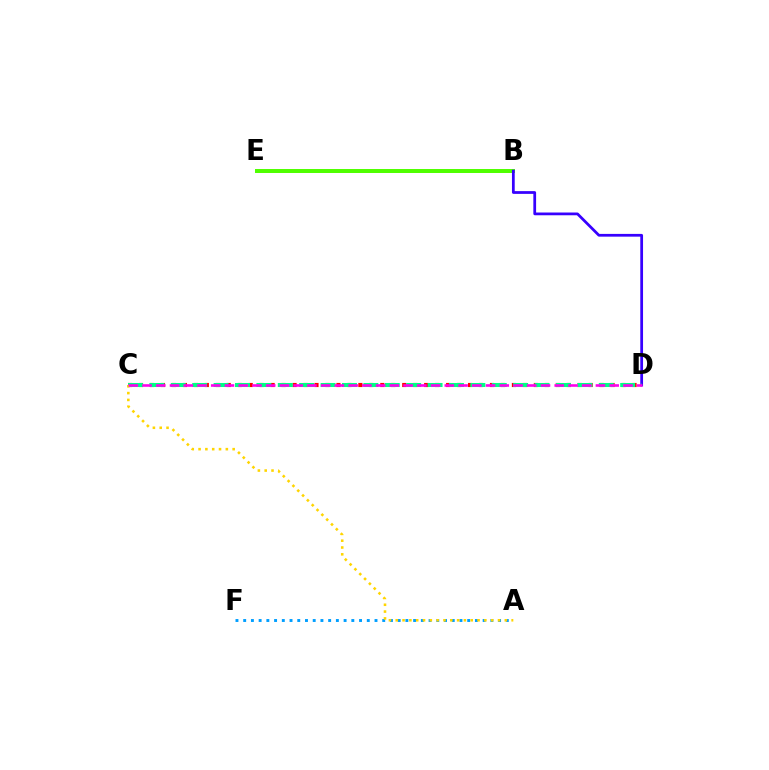{('B', 'E'): [{'color': '#4fff00', 'line_style': 'solid', 'thickness': 2.86}], ('B', 'D'): [{'color': '#3700ff', 'line_style': 'solid', 'thickness': 1.98}], ('A', 'F'): [{'color': '#009eff', 'line_style': 'dotted', 'thickness': 2.1}], ('C', 'D'): [{'color': '#ff0000', 'line_style': 'dotted', 'thickness': 2.98}, {'color': '#00ff86', 'line_style': 'dashed', 'thickness': 2.91}, {'color': '#ff00ed', 'line_style': 'dashed', 'thickness': 1.87}], ('A', 'C'): [{'color': '#ffd500', 'line_style': 'dotted', 'thickness': 1.85}]}